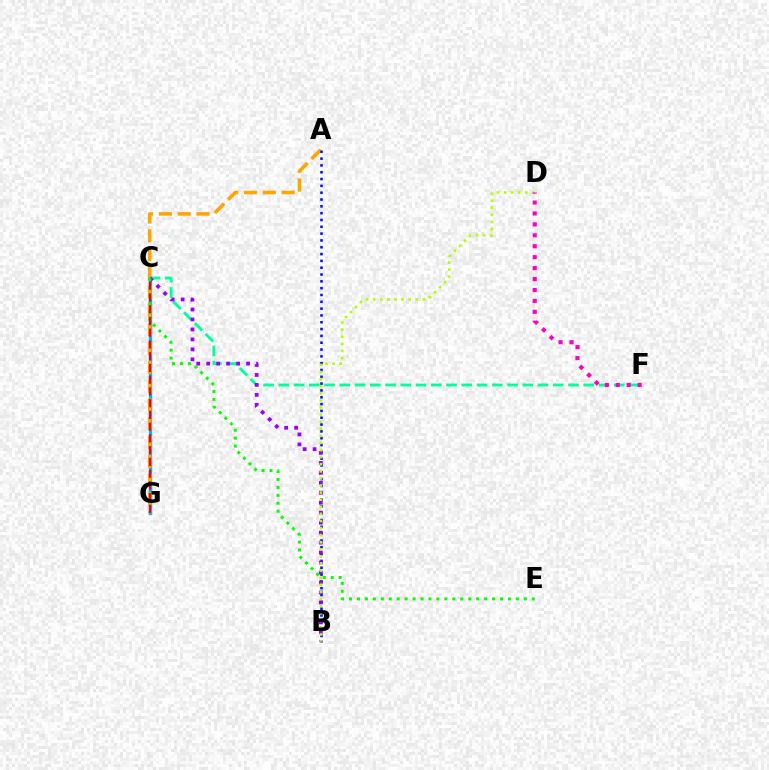{('C', 'G'): [{'color': '#00b5ff', 'line_style': 'solid', 'thickness': 2.44}, {'color': '#ff0000', 'line_style': 'dashed', 'thickness': 1.6}], ('A', 'G'): [{'color': '#ffa500', 'line_style': 'dashed', 'thickness': 2.55}], ('C', 'F'): [{'color': '#00ff9d', 'line_style': 'dashed', 'thickness': 2.07}], ('A', 'B'): [{'color': '#0010ff', 'line_style': 'dotted', 'thickness': 1.85}], ('B', 'C'): [{'color': '#9b00ff', 'line_style': 'dotted', 'thickness': 2.71}], ('C', 'E'): [{'color': '#08ff00', 'line_style': 'dotted', 'thickness': 2.16}], ('B', 'D'): [{'color': '#b3ff00', 'line_style': 'dotted', 'thickness': 1.93}], ('D', 'F'): [{'color': '#ff00bd', 'line_style': 'dotted', 'thickness': 2.97}]}